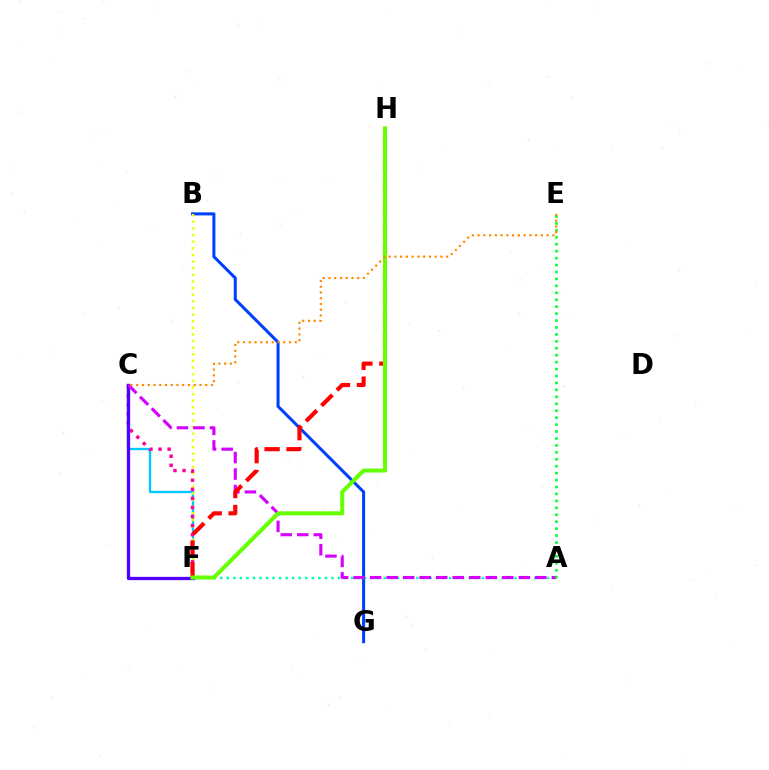{('B', 'G'): [{'color': '#003fff', 'line_style': 'solid', 'thickness': 2.19}], ('A', 'F'): [{'color': '#00ffaf', 'line_style': 'dotted', 'thickness': 1.78}], ('C', 'F'): [{'color': '#00c7ff', 'line_style': 'solid', 'thickness': 1.68}, {'color': '#ff00a0', 'line_style': 'dotted', 'thickness': 2.46}, {'color': '#4f00ff', 'line_style': 'solid', 'thickness': 2.36}], ('B', 'F'): [{'color': '#eeff00', 'line_style': 'dotted', 'thickness': 1.8}], ('A', 'C'): [{'color': '#d600ff', 'line_style': 'dashed', 'thickness': 2.24}], ('A', 'E'): [{'color': '#00ff27', 'line_style': 'dotted', 'thickness': 1.88}], ('F', 'H'): [{'color': '#ff0000', 'line_style': 'dashed', 'thickness': 2.98}, {'color': '#66ff00', 'line_style': 'solid', 'thickness': 2.9}], ('C', 'E'): [{'color': '#ff8800', 'line_style': 'dotted', 'thickness': 1.56}]}